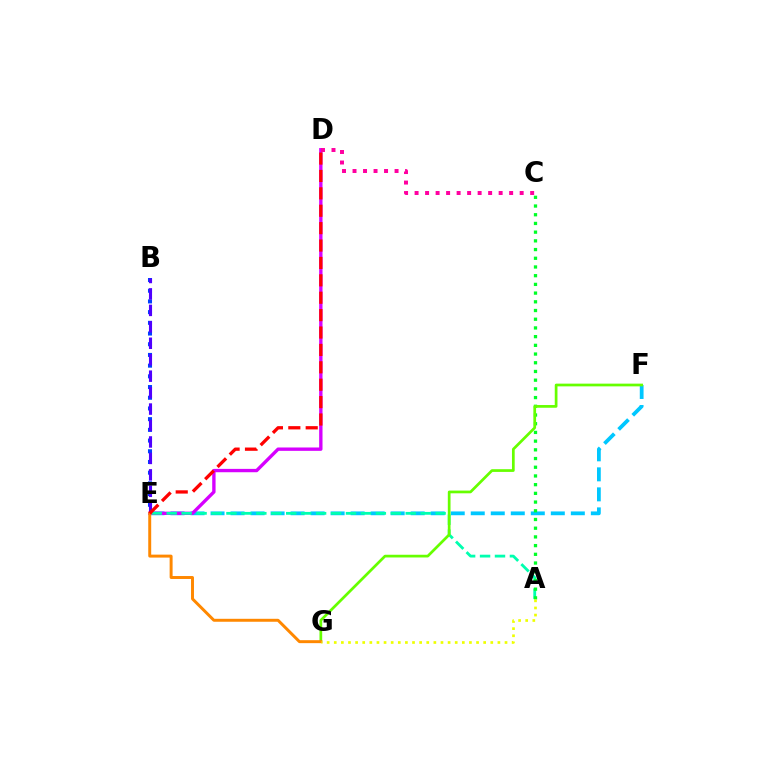{('E', 'F'): [{'color': '#00c7ff', 'line_style': 'dashed', 'thickness': 2.72}], ('B', 'E'): [{'color': '#003fff', 'line_style': 'dotted', 'thickness': 2.91}, {'color': '#4f00ff', 'line_style': 'dashed', 'thickness': 2.23}], ('D', 'E'): [{'color': '#d600ff', 'line_style': 'solid', 'thickness': 2.42}, {'color': '#ff0000', 'line_style': 'dashed', 'thickness': 2.36}], ('A', 'E'): [{'color': '#00ffaf', 'line_style': 'dashed', 'thickness': 2.03}], ('A', 'C'): [{'color': '#00ff27', 'line_style': 'dotted', 'thickness': 2.37}], ('F', 'G'): [{'color': '#66ff00', 'line_style': 'solid', 'thickness': 1.96}], ('E', 'G'): [{'color': '#ff8800', 'line_style': 'solid', 'thickness': 2.13}], ('A', 'G'): [{'color': '#eeff00', 'line_style': 'dotted', 'thickness': 1.93}], ('C', 'D'): [{'color': '#ff00a0', 'line_style': 'dotted', 'thickness': 2.85}]}